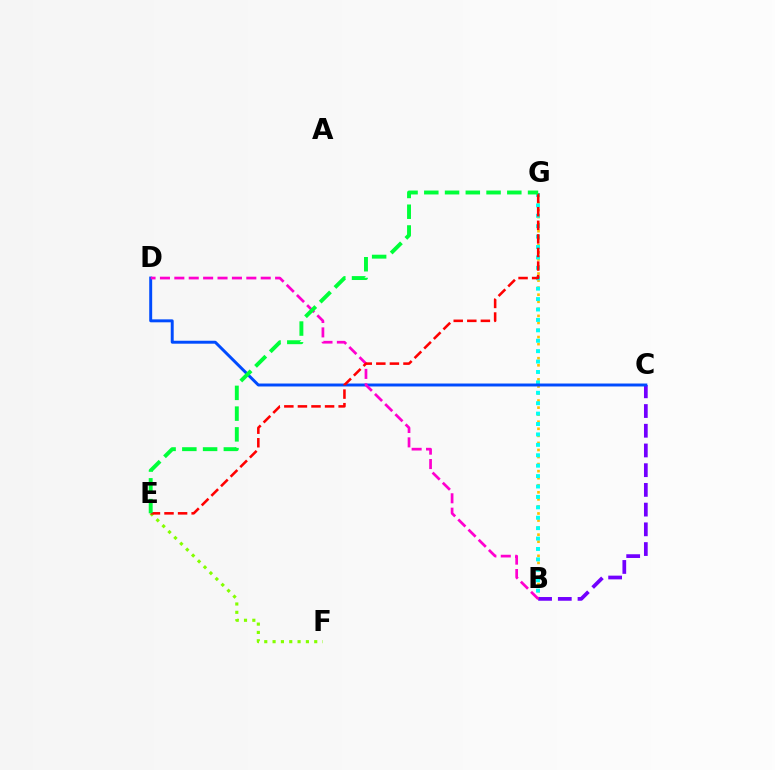{('B', 'G'): [{'color': '#ffbd00', 'line_style': 'dotted', 'thickness': 1.92}, {'color': '#00fff6', 'line_style': 'dotted', 'thickness': 2.83}], ('E', 'F'): [{'color': '#84ff00', 'line_style': 'dotted', 'thickness': 2.26}], ('B', 'C'): [{'color': '#7200ff', 'line_style': 'dashed', 'thickness': 2.68}], ('C', 'D'): [{'color': '#004bff', 'line_style': 'solid', 'thickness': 2.12}], ('B', 'D'): [{'color': '#ff00cf', 'line_style': 'dashed', 'thickness': 1.96}], ('E', 'G'): [{'color': '#ff0000', 'line_style': 'dashed', 'thickness': 1.84}, {'color': '#00ff39', 'line_style': 'dashed', 'thickness': 2.82}]}